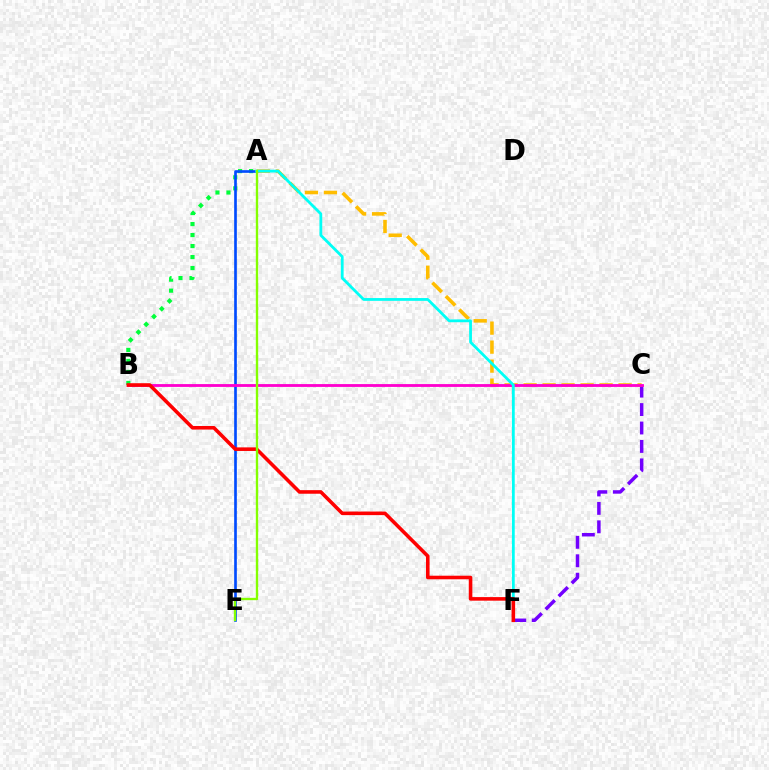{('A', 'B'): [{'color': '#00ff39', 'line_style': 'dotted', 'thickness': 2.99}], ('C', 'F'): [{'color': '#7200ff', 'line_style': 'dashed', 'thickness': 2.5}], ('A', 'E'): [{'color': '#004bff', 'line_style': 'solid', 'thickness': 1.92}, {'color': '#84ff00', 'line_style': 'solid', 'thickness': 1.7}], ('A', 'C'): [{'color': '#ffbd00', 'line_style': 'dashed', 'thickness': 2.58}], ('B', 'C'): [{'color': '#ff00cf', 'line_style': 'solid', 'thickness': 2.04}], ('A', 'F'): [{'color': '#00fff6', 'line_style': 'solid', 'thickness': 2.01}], ('B', 'F'): [{'color': '#ff0000', 'line_style': 'solid', 'thickness': 2.58}]}